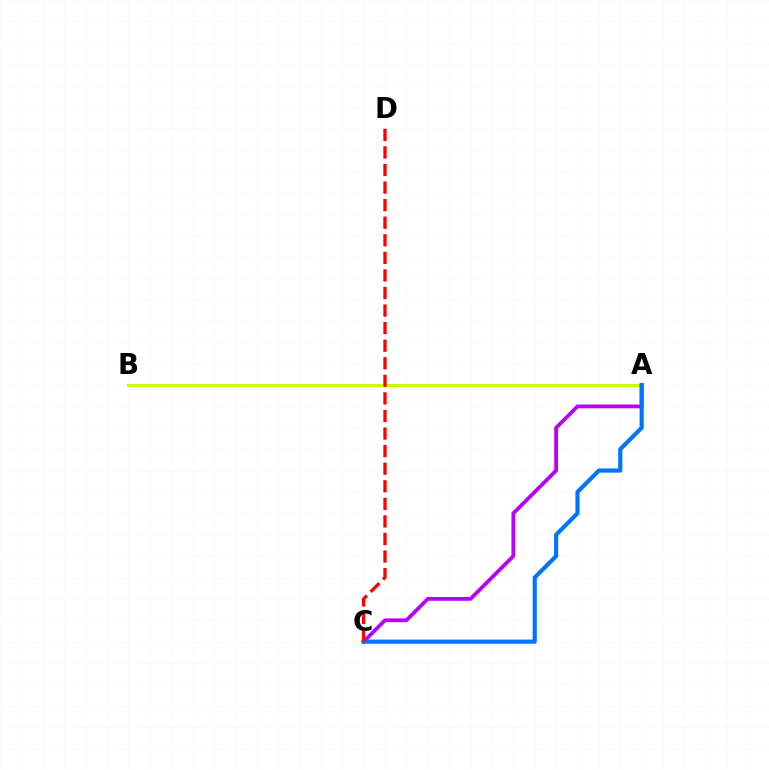{('A', 'B'): [{'color': '#00ff5c', 'line_style': 'solid', 'thickness': 2.04}, {'color': '#d1ff00', 'line_style': 'solid', 'thickness': 2.08}], ('A', 'C'): [{'color': '#b900ff', 'line_style': 'solid', 'thickness': 2.73}, {'color': '#0074ff', 'line_style': 'solid', 'thickness': 2.99}], ('C', 'D'): [{'color': '#ff0000', 'line_style': 'dashed', 'thickness': 2.39}]}